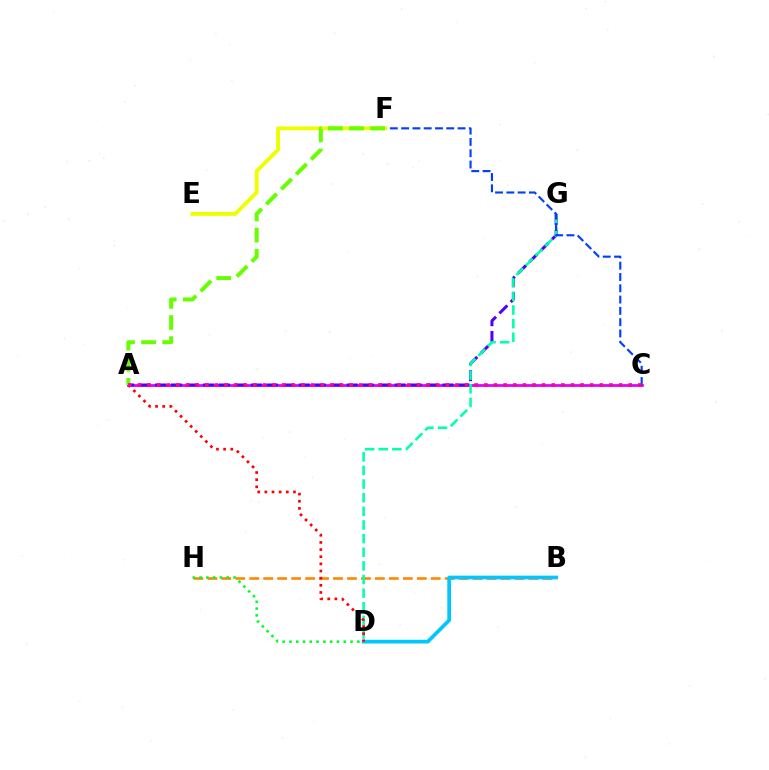{('B', 'H'): [{'color': '#ff8800', 'line_style': 'dashed', 'thickness': 1.9}], ('B', 'D'): [{'color': '#00c7ff', 'line_style': 'solid', 'thickness': 2.67}], ('A', 'C'): [{'color': '#d600ff', 'line_style': 'solid', 'thickness': 1.94}, {'color': '#ff00a0', 'line_style': 'dotted', 'thickness': 2.61}], ('A', 'G'): [{'color': '#4f00ff', 'line_style': 'dashed', 'thickness': 2.17}], ('D', 'H'): [{'color': '#00ff27', 'line_style': 'dotted', 'thickness': 1.84}], ('D', 'G'): [{'color': '#00ffaf', 'line_style': 'dashed', 'thickness': 1.85}], ('C', 'F'): [{'color': '#003fff', 'line_style': 'dashed', 'thickness': 1.53}], ('E', 'F'): [{'color': '#eeff00', 'line_style': 'solid', 'thickness': 2.79}], ('A', 'D'): [{'color': '#ff0000', 'line_style': 'dotted', 'thickness': 1.94}], ('A', 'F'): [{'color': '#66ff00', 'line_style': 'dashed', 'thickness': 2.87}]}